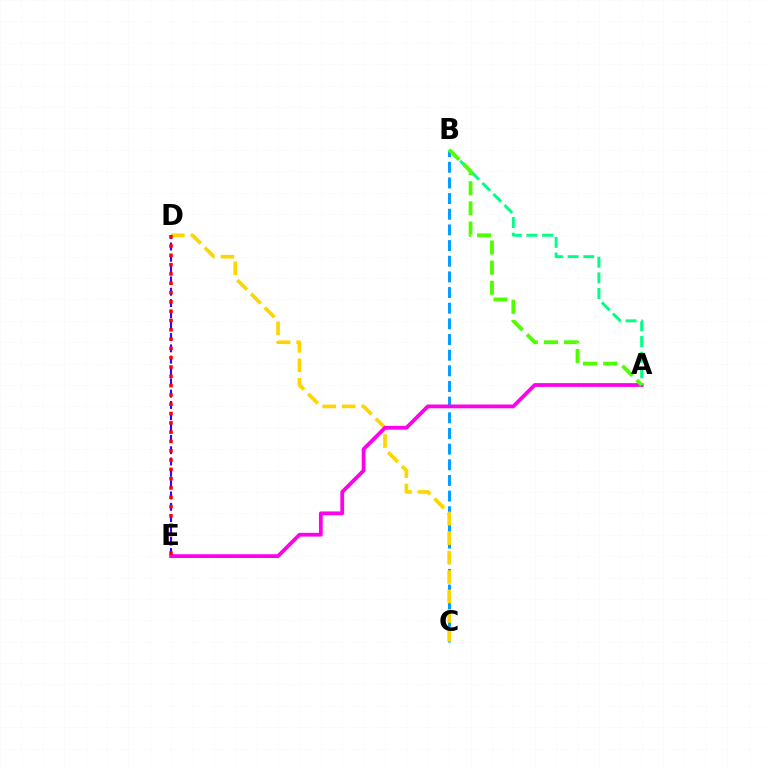{('B', 'C'): [{'color': '#009eff', 'line_style': 'dashed', 'thickness': 2.13}], ('C', 'D'): [{'color': '#ffd500', 'line_style': 'dashed', 'thickness': 2.64}], ('D', 'E'): [{'color': '#3700ff', 'line_style': 'dashed', 'thickness': 1.54}, {'color': '#ff0000', 'line_style': 'dotted', 'thickness': 2.53}], ('A', 'E'): [{'color': '#ff00ed', 'line_style': 'solid', 'thickness': 2.72}], ('A', 'B'): [{'color': '#00ff86', 'line_style': 'dashed', 'thickness': 2.13}, {'color': '#4fff00', 'line_style': 'dashed', 'thickness': 2.74}]}